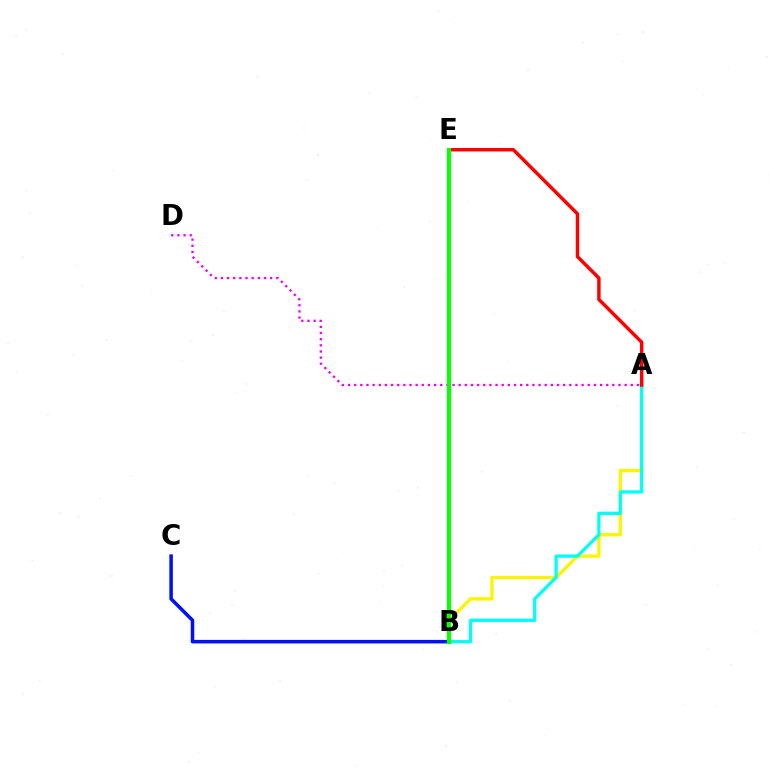{('B', 'C'): [{'color': '#0010ff', 'line_style': 'solid', 'thickness': 2.54}], ('A', 'B'): [{'color': '#fcf500', 'line_style': 'solid', 'thickness': 2.39}, {'color': '#00fff6', 'line_style': 'solid', 'thickness': 2.36}], ('A', 'D'): [{'color': '#ee00ff', 'line_style': 'dotted', 'thickness': 1.67}], ('A', 'E'): [{'color': '#ff0000', 'line_style': 'solid', 'thickness': 2.48}], ('B', 'E'): [{'color': '#08ff00', 'line_style': 'solid', 'thickness': 3.0}]}